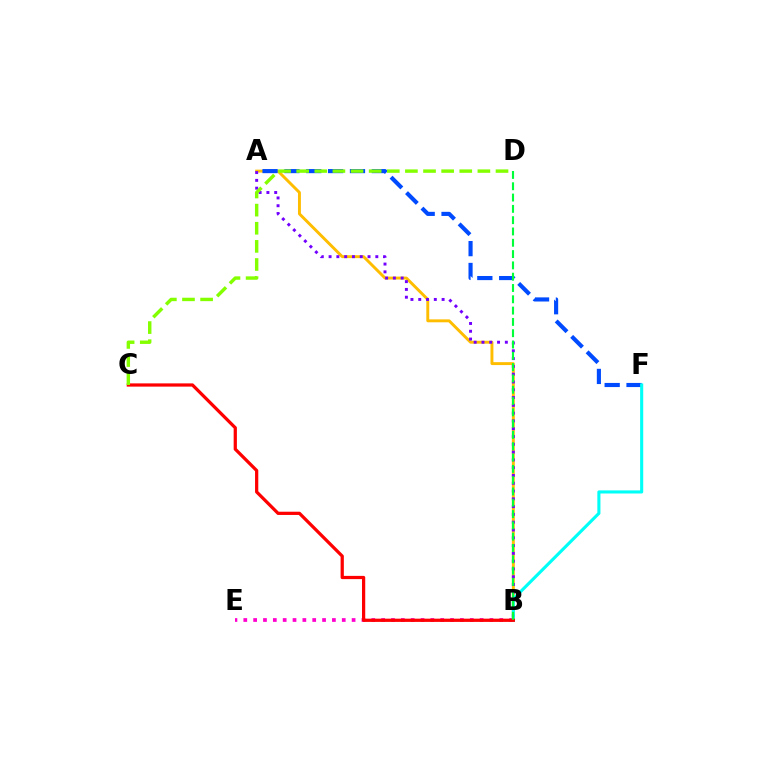{('A', 'B'): [{'color': '#ffbd00', 'line_style': 'solid', 'thickness': 2.11}, {'color': '#7200ff', 'line_style': 'dotted', 'thickness': 2.12}], ('B', 'E'): [{'color': '#ff00cf', 'line_style': 'dotted', 'thickness': 2.68}], ('A', 'F'): [{'color': '#004bff', 'line_style': 'dashed', 'thickness': 2.97}], ('B', 'F'): [{'color': '#00fff6', 'line_style': 'solid', 'thickness': 2.23}], ('B', 'C'): [{'color': '#ff0000', 'line_style': 'solid', 'thickness': 2.33}], ('B', 'D'): [{'color': '#00ff39', 'line_style': 'dashed', 'thickness': 1.54}], ('C', 'D'): [{'color': '#84ff00', 'line_style': 'dashed', 'thickness': 2.46}]}